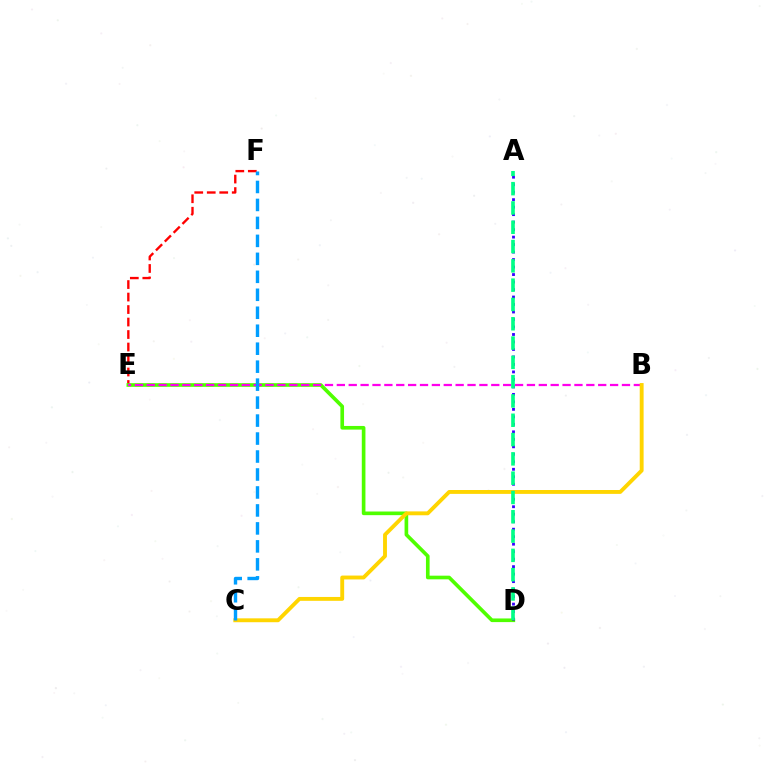{('E', 'F'): [{'color': '#ff0000', 'line_style': 'dashed', 'thickness': 1.7}], ('D', 'E'): [{'color': '#4fff00', 'line_style': 'solid', 'thickness': 2.63}], ('A', 'D'): [{'color': '#3700ff', 'line_style': 'dotted', 'thickness': 2.03}, {'color': '#00ff86', 'line_style': 'dashed', 'thickness': 2.62}], ('B', 'E'): [{'color': '#ff00ed', 'line_style': 'dashed', 'thickness': 1.61}], ('B', 'C'): [{'color': '#ffd500', 'line_style': 'solid', 'thickness': 2.79}], ('C', 'F'): [{'color': '#009eff', 'line_style': 'dashed', 'thickness': 2.44}]}